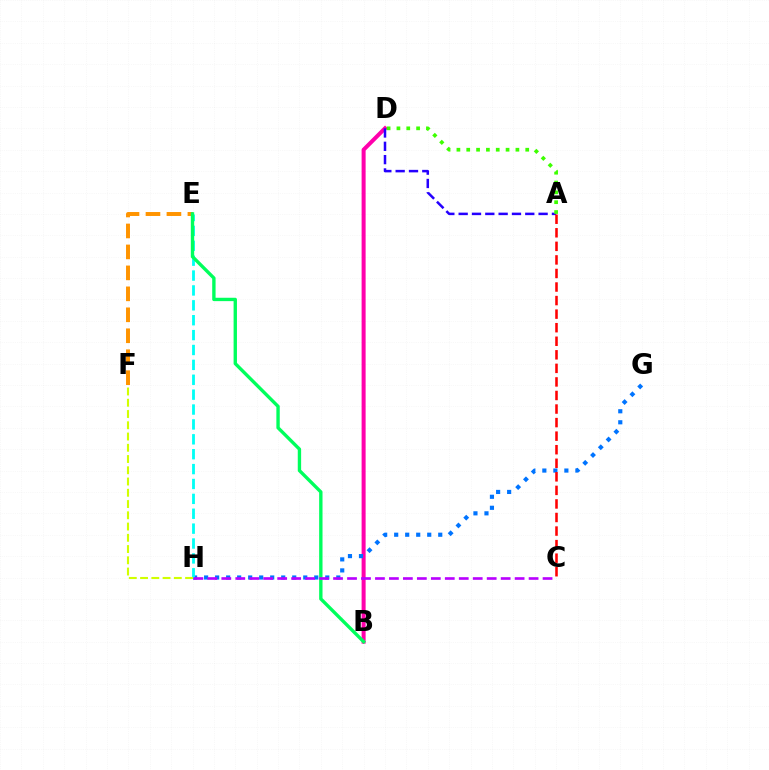{('B', 'D'): [{'color': '#ff00ac', 'line_style': 'solid', 'thickness': 2.89}], ('A', 'D'): [{'color': '#2500ff', 'line_style': 'dashed', 'thickness': 1.81}, {'color': '#3dff00', 'line_style': 'dotted', 'thickness': 2.67}], ('E', 'F'): [{'color': '#ff9400', 'line_style': 'dashed', 'thickness': 2.85}], ('G', 'H'): [{'color': '#0074ff', 'line_style': 'dotted', 'thickness': 2.99}], ('E', 'H'): [{'color': '#00fff6', 'line_style': 'dashed', 'thickness': 2.02}], ('A', 'C'): [{'color': '#ff0000', 'line_style': 'dashed', 'thickness': 1.84}], ('F', 'H'): [{'color': '#d1ff00', 'line_style': 'dashed', 'thickness': 1.53}], ('B', 'E'): [{'color': '#00ff5c', 'line_style': 'solid', 'thickness': 2.43}], ('C', 'H'): [{'color': '#b900ff', 'line_style': 'dashed', 'thickness': 1.9}]}